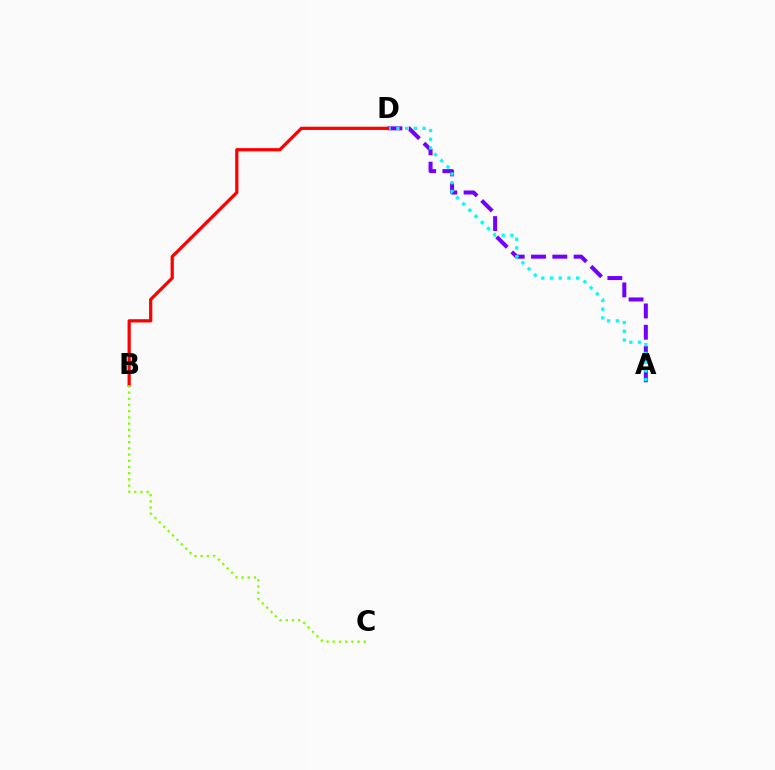{('A', 'D'): [{'color': '#7200ff', 'line_style': 'dashed', 'thickness': 2.89}, {'color': '#00fff6', 'line_style': 'dotted', 'thickness': 2.37}], ('B', 'D'): [{'color': '#ff0000', 'line_style': 'solid', 'thickness': 2.33}], ('B', 'C'): [{'color': '#84ff00', 'line_style': 'dotted', 'thickness': 1.69}]}